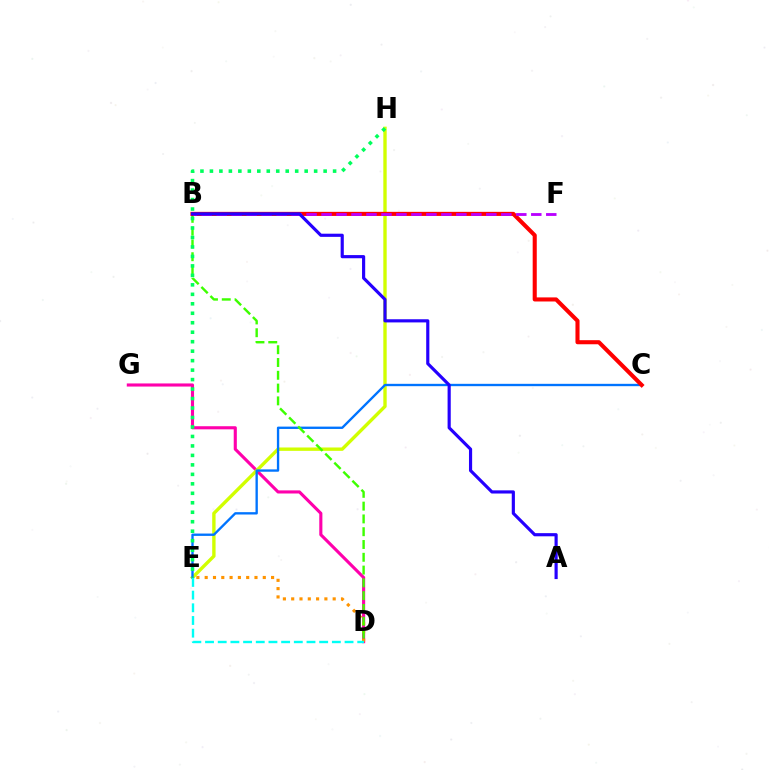{('D', 'G'): [{'color': '#ff00ac', 'line_style': 'solid', 'thickness': 2.24}], ('E', 'H'): [{'color': '#d1ff00', 'line_style': 'solid', 'thickness': 2.43}, {'color': '#00ff5c', 'line_style': 'dotted', 'thickness': 2.57}], ('D', 'E'): [{'color': '#ff9400', 'line_style': 'dotted', 'thickness': 2.26}, {'color': '#00fff6', 'line_style': 'dashed', 'thickness': 1.72}], ('C', 'E'): [{'color': '#0074ff', 'line_style': 'solid', 'thickness': 1.69}], ('B', 'D'): [{'color': '#3dff00', 'line_style': 'dashed', 'thickness': 1.74}], ('B', 'C'): [{'color': '#ff0000', 'line_style': 'solid', 'thickness': 2.94}], ('B', 'F'): [{'color': '#b900ff', 'line_style': 'dashed', 'thickness': 2.04}], ('A', 'B'): [{'color': '#2500ff', 'line_style': 'solid', 'thickness': 2.28}]}